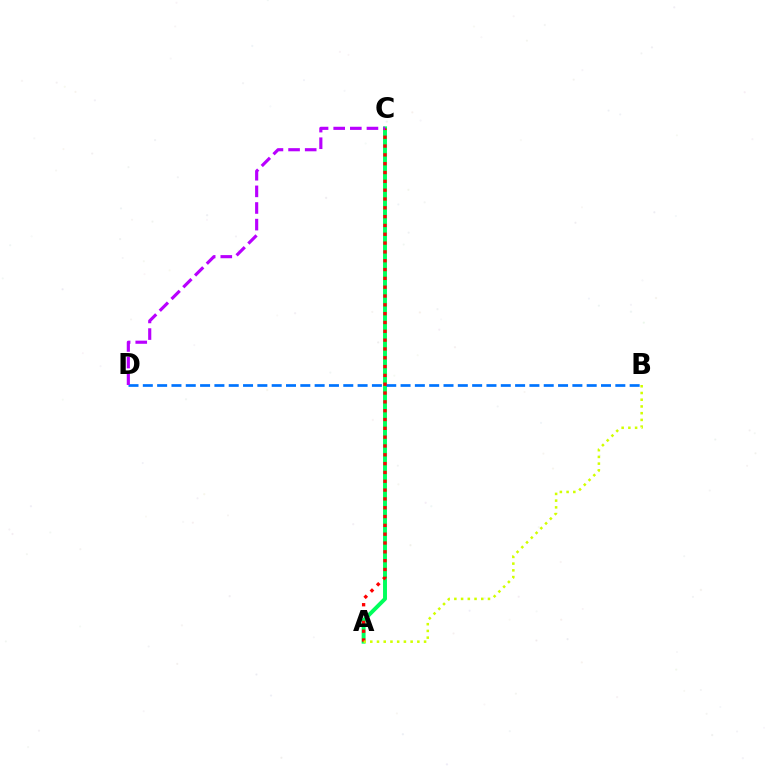{('A', 'C'): [{'color': '#00ff5c', 'line_style': 'solid', 'thickness': 2.83}, {'color': '#ff0000', 'line_style': 'dotted', 'thickness': 2.4}], ('B', 'D'): [{'color': '#0074ff', 'line_style': 'dashed', 'thickness': 1.95}], ('A', 'B'): [{'color': '#d1ff00', 'line_style': 'dotted', 'thickness': 1.83}], ('C', 'D'): [{'color': '#b900ff', 'line_style': 'dashed', 'thickness': 2.26}]}